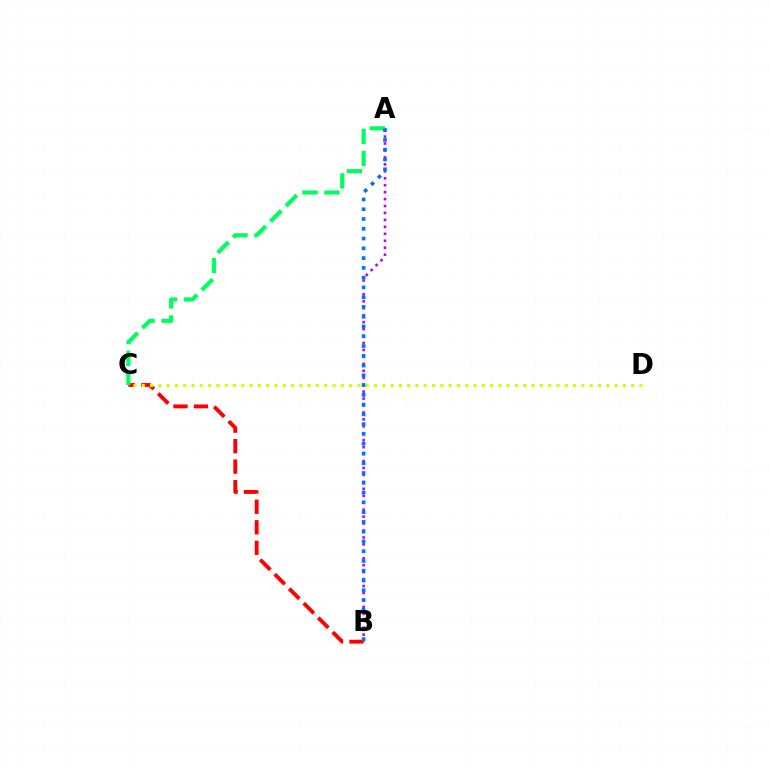{('A', 'B'): [{'color': '#b900ff', 'line_style': 'dotted', 'thickness': 1.89}, {'color': '#0074ff', 'line_style': 'dotted', 'thickness': 2.65}], ('B', 'C'): [{'color': '#ff0000', 'line_style': 'dashed', 'thickness': 2.79}], ('A', 'C'): [{'color': '#00ff5c', 'line_style': 'dashed', 'thickness': 2.98}], ('C', 'D'): [{'color': '#d1ff00', 'line_style': 'dotted', 'thickness': 2.25}]}